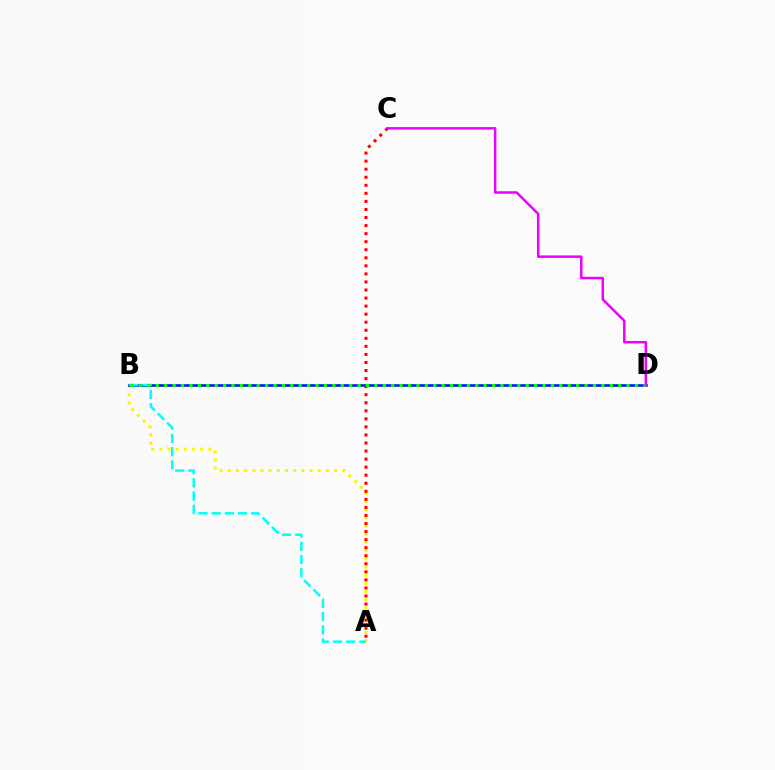{('A', 'B'): [{'color': '#fcf500', 'line_style': 'dotted', 'thickness': 2.22}, {'color': '#00fff6', 'line_style': 'dashed', 'thickness': 1.79}], ('B', 'D'): [{'color': '#0010ff', 'line_style': 'solid', 'thickness': 1.86}, {'color': '#08ff00', 'line_style': 'dotted', 'thickness': 2.28}], ('A', 'C'): [{'color': '#ff0000', 'line_style': 'dotted', 'thickness': 2.19}], ('C', 'D'): [{'color': '#ee00ff', 'line_style': 'solid', 'thickness': 1.8}]}